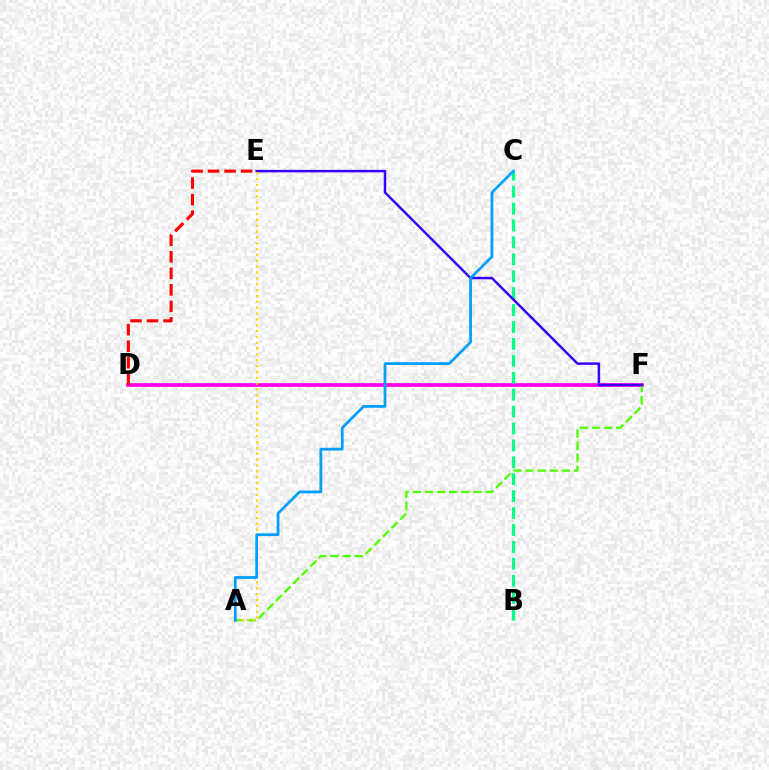{('D', 'F'): [{'color': '#ff00ed', 'line_style': 'solid', 'thickness': 2.66}], ('B', 'C'): [{'color': '#00ff86', 'line_style': 'dashed', 'thickness': 2.3}], ('A', 'F'): [{'color': '#4fff00', 'line_style': 'dashed', 'thickness': 1.65}], ('E', 'F'): [{'color': '#3700ff', 'line_style': 'solid', 'thickness': 1.78}], ('D', 'E'): [{'color': '#ff0000', 'line_style': 'dashed', 'thickness': 2.24}], ('A', 'E'): [{'color': '#ffd500', 'line_style': 'dotted', 'thickness': 1.59}], ('A', 'C'): [{'color': '#009eff', 'line_style': 'solid', 'thickness': 1.98}]}